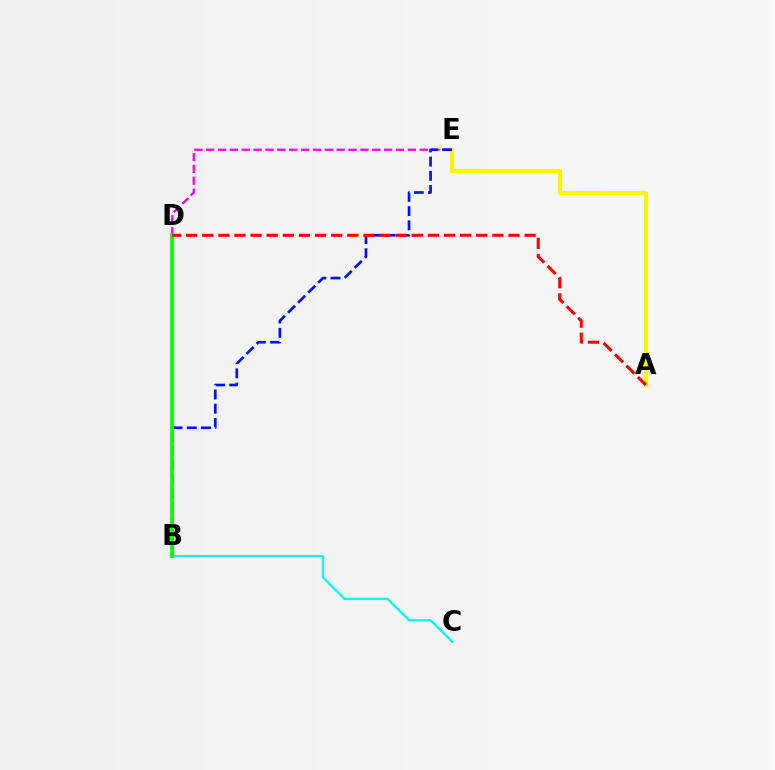{('B', 'C'): [{'color': '#00fff6', 'line_style': 'solid', 'thickness': 1.67}], ('A', 'E'): [{'color': '#fcf500', 'line_style': 'solid', 'thickness': 2.96}], ('D', 'E'): [{'color': '#ee00ff', 'line_style': 'dashed', 'thickness': 1.61}], ('B', 'E'): [{'color': '#0010ff', 'line_style': 'dashed', 'thickness': 1.93}], ('B', 'D'): [{'color': '#08ff00', 'line_style': 'solid', 'thickness': 2.68}], ('A', 'D'): [{'color': '#ff0000', 'line_style': 'dashed', 'thickness': 2.19}]}